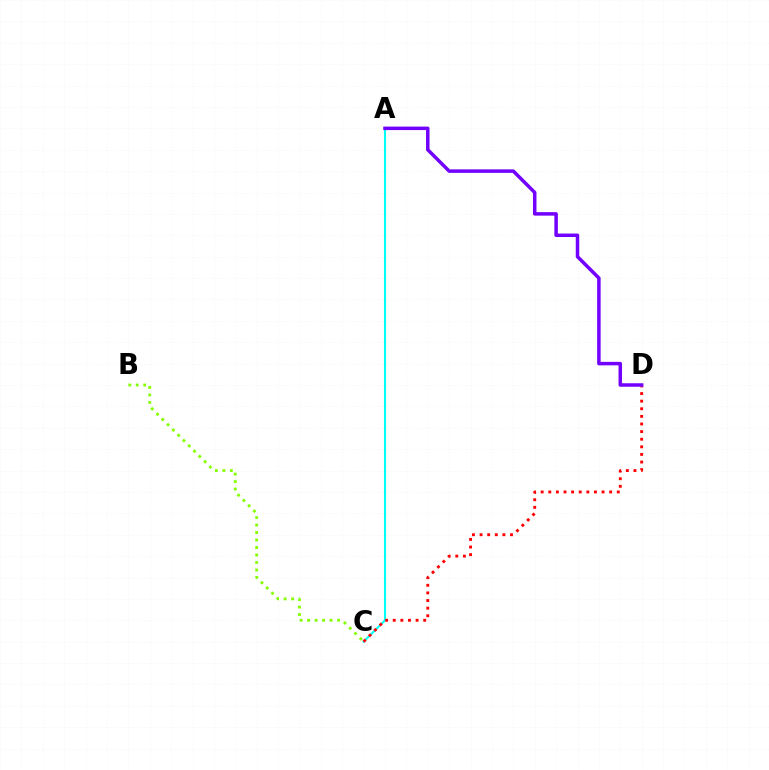{('A', 'C'): [{'color': '#00fff6', 'line_style': 'solid', 'thickness': 1.51}], ('C', 'D'): [{'color': '#ff0000', 'line_style': 'dotted', 'thickness': 2.07}], ('A', 'D'): [{'color': '#7200ff', 'line_style': 'solid', 'thickness': 2.51}], ('B', 'C'): [{'color': '#84ff00', 'line_style': 'dotted', 'thickness': 2.03}]}